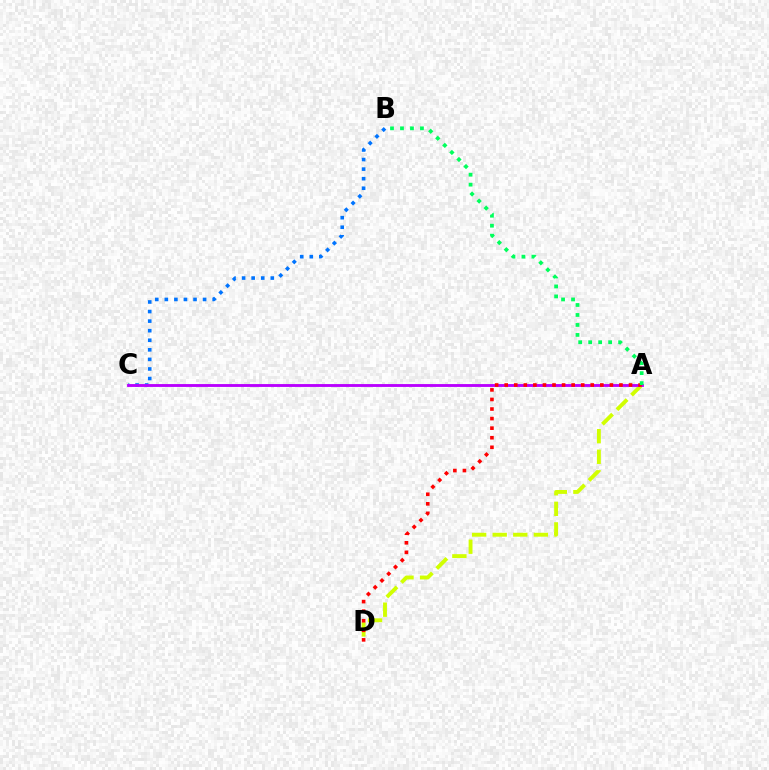{('A', 'D'): [{'color': '#d1ff00', 'line_style': 'dashed', 'thickness': 2.8}, {'color': '#ff0000', 'line_style': 'dotted', 'thickness': 2.6}], ('B', 'C'): [{'color': '#0074ff', 'line_style': 'dotted', 'thickness': 2.6}], ('A', 'C'): [{'color': '#b900ff', 'line_style': 'solid', 'thickness': 2.06}], ('A', 'B'): [{'color': '#00ff5c', 'line_style': 'dotted', 'thickness': 2.71}]}